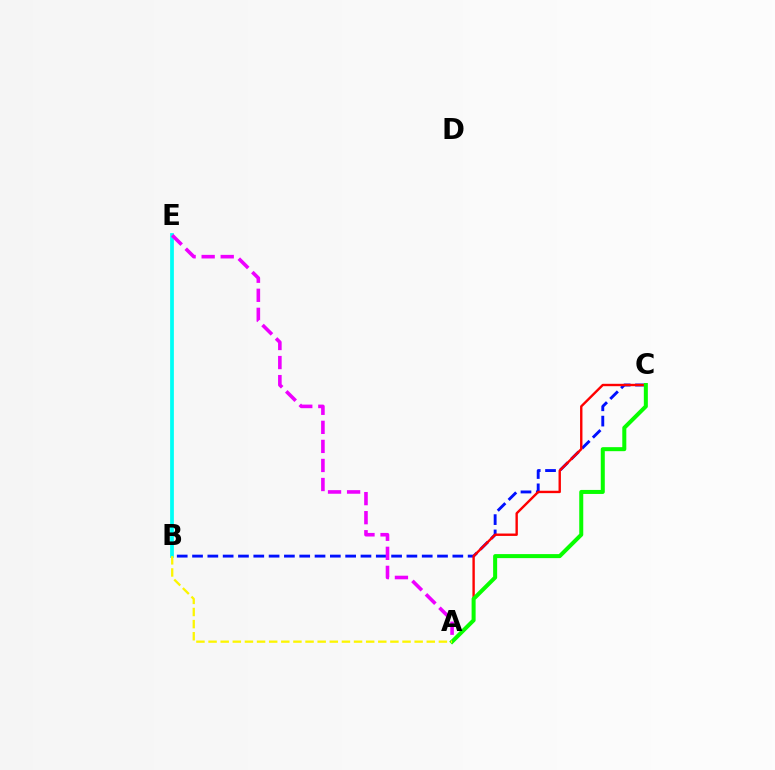{('B', 'E'): [{'color': '#00fff6', 'line_style': 'solid', 'thickness': 2.7}], ('B', 'C'): [{'color': '#0010ff', 'line_style': 'dashed', 'thickness': 2.08}], ('A', 'E'): [{'color': '#ee00ff', 'line_style': 'dashed', 'thickness': 2.59}], ('A', 'C'): [{'color': '#ff0000', 'line_style': 'solid', 'thickness': 1.72}, {'color': '#08ff00', 'line_style': 'solid', 'thickness': 2.89}], ('A', 'B'): [{'color': '#fcf500', 'line_style': 'dashed', 'thickness': 1.65}]}